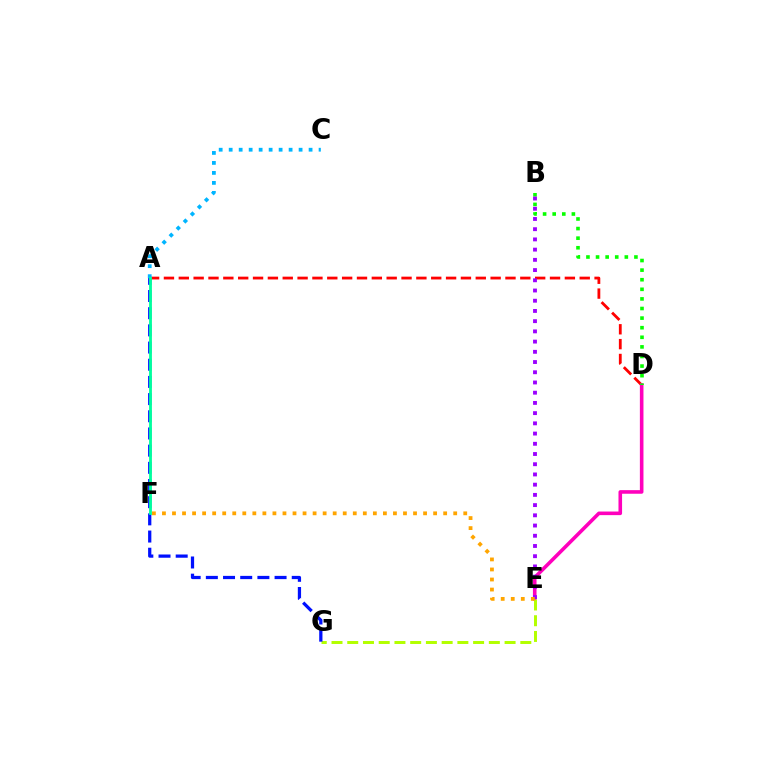{('A', 'D'): [{'color': '#ff0000', 'line_style': 'dashed', 'thickness': 2.02}], ('D', 'E'): [{'color': '#ff00bd', 'line_style': 'solid', 'thickness': 2.59}], ('E', 'G'): [{'color': '#b3ff00', 'line_style': 'dashed', 'thickness': 2.14}], ('A', 'G'): [{'color': '#0010ff', 'line_style': 'dashed', 'thickness': 2.33}], ('A', 'C'): [{'color': '#00b5ff', 'line_style': 'dotted', 'thickness': 2.71}], ('B', 'D'): [{'color': '#08ff00', 'line_style': 'dotted', 'thickness': 2.61}], ('B', 'E'): [{'color': '#9b00ff', 'line_style': 'dotted', 'thickness': 2.78}], ('A', 'F'): [{'color': '#00ff9d', 'line_style': 'solid', 'thickness': 2.03}], ('E', 'F'): [{'color': '#ffa500', 'line_style': 'dotted', 'thickness': 2.73}]}